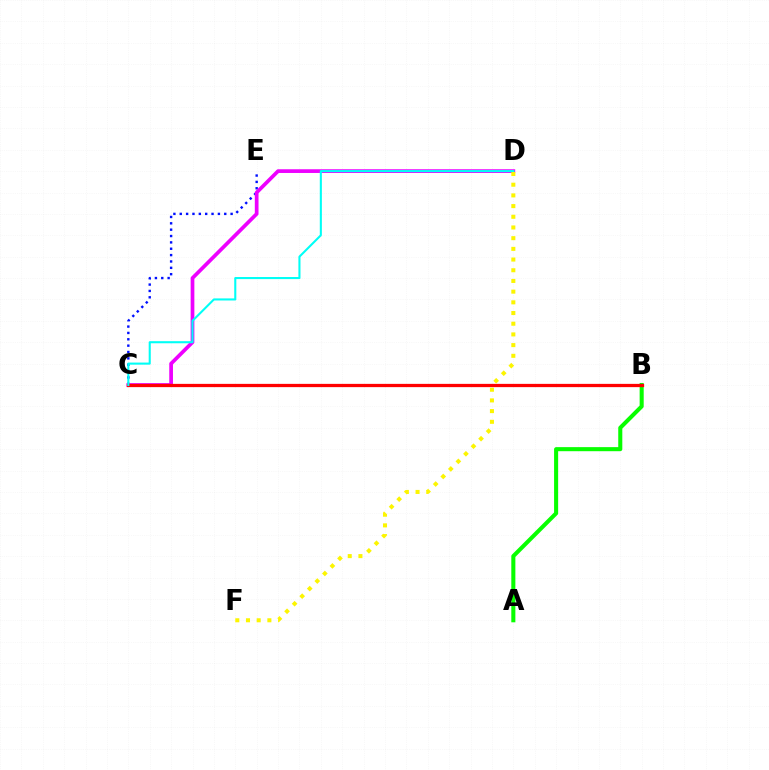{('C', 'E'): [{'color': '#0010ff', 'line_style': 'dotted', 'thickness': 1.73}], ('C', 'D'): [{'color': '#ee00ff', 'line_style': 'solid', 'thickness': 2.68}, {'color': '#00fff6', 'line_style': 'solid', 'thickness': 1.5}], ('A', 'B'): [{'color': '#08ff00', 'line_style': 'solid', 'thickness': 2.93}], ('B', 'C'): [{'color': '#ff0000', 'line_style': 'solid', 'thickness': 2.35}], ('D', 'F'): [{'color': '#fcf500', 'line_style': 'dotted', 'thickness': 2.91}]}